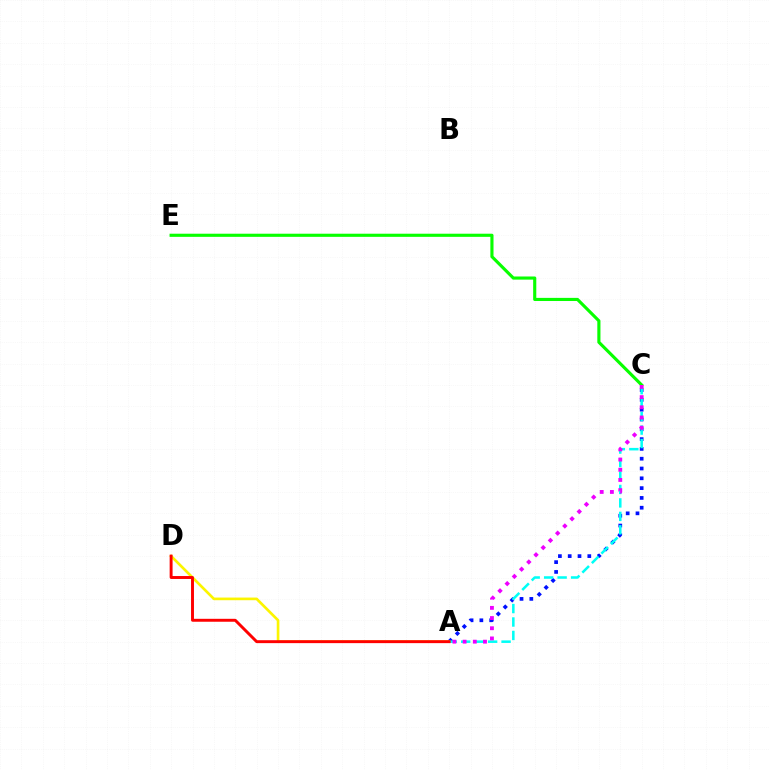{('A', 'C'): [{'color': '#0010ff', 'line_style': 'dotted', 'thickness': 2.66}, {'color': '#00fff6', 'line_style': 'dashed', 'thickness': 1.83}, {'color': '#ee00ff', 'line_style': 'dotted', 'thickness': 2.77}], ('A', 'D'): [{'color': '#fcf500', 'line_style': 'solid', 'thickness': 1.92}, {'color': '#ff0000', 'line_style': 'solid', 'thickness': 2.11}], ('C', 'E'): [{'color': '#08ff00', 'line_style': 'solid', 'thickness': 2.26}]}